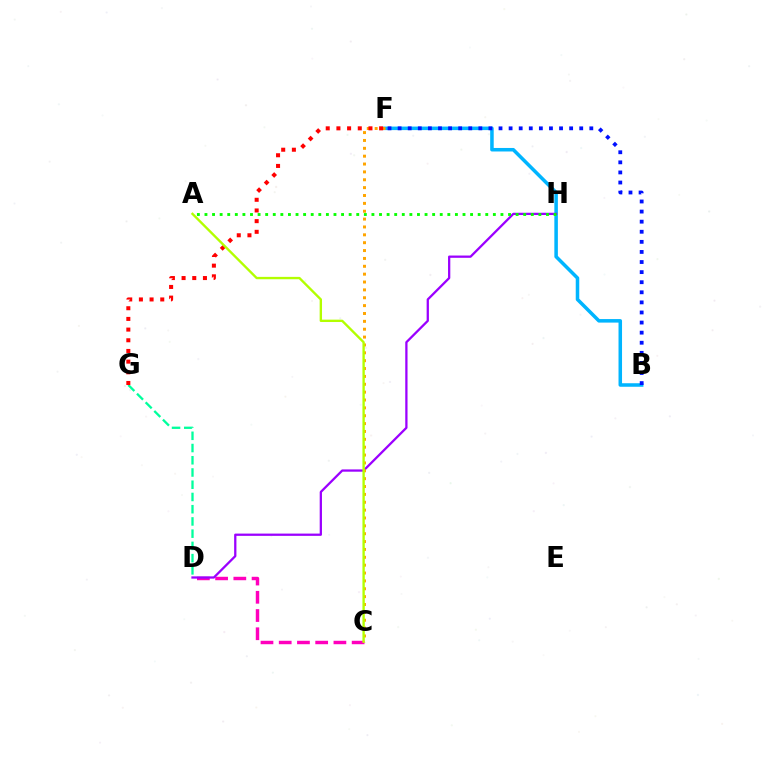{('B', 'F'): [{'color': '#00b5ff', 'line_style': 'solid', 'thickness': 2.54}, {'color': '#0010ff', 'line_style': 'dotted', 'thickness': 2.74}], ('C', 'D'): [{'color': '#ff00bd', 'line_style': 'dashed', 'thickness': 2.48}], ('D', 'H'): [{'color': '#9b00ff', 'line_style': 'solid', 'thickness': 1.64}], ('C', 'F'): [{'color': '#ffa500', 'line_style': 'dotted', 'thickness': 2.14}], ('D', 'G'): [{'color': '#00ff9d', 'line_style': 'dashed', 'thickness': 1.66}], ('A', 'H'): [{'color': '#08ff00', 'line_style': 'dotted', 'thickness': 2.06}], ('F', 'G'): [{'color': '#ff0000', 'line_style': 'dotted', 'thickness': 2.9}], ('A', 'C'): [{'color': '#b3ff00', 'line_style': 'solid', 'thickness': 1.7}]}